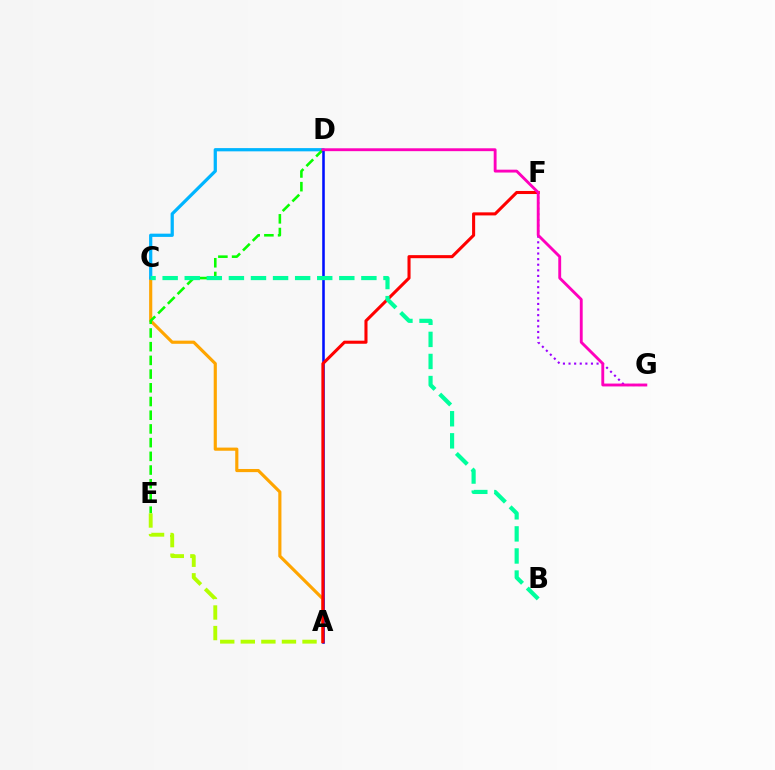{('A', 'C'): [{'color': '#ffa500', 'line_style': 'solid', 'thickness': 2.27}], ('C', 'D'): [{'color': '#00b5ff', 'line_style': 'solid', 'thickness': 2.33}], ('D', 'E'): [{'color': '#08ff00', 'line_style': 'dashed', 'thickness': 1.86}], ('A', 'D'): [{'color': '#0010ff', 'line_style': 'solid', 'thickness': 1.85}], ('A', 'E'): [{'color': '#b3ff00', 'line_style': 'dashed', 'thickness': 2.79}], ('F', 'G'): [{'color': '#9b00ff', 'line_style': 'dotted', 'thickness': 1.52}], ('A', 'F'): [{'color': '#ff0000', 'line_style': 'solid', 'thickness': 2.21}], ('B', 'C'): [{'color': '#00ff9d', 'line_style': 'dashed', 'thickness': 3.0}], ('D', 'G'): [{'color': '#ff00bd', 'line_style': 'solid', 'thickness': 2.06}]}